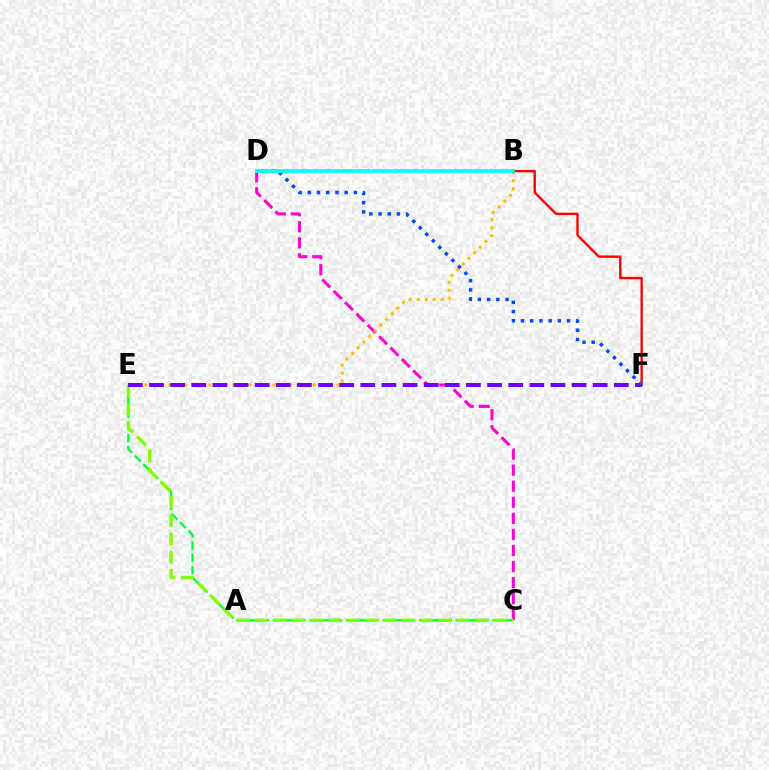{('C', 'E'): [{'color': '#00ff39', 'line_style': 'dashed', 'thickness': 1.66}, {'color': '#84ff00', 'line_style': 'dashed', 'thickness': 2.49}], ('C', 'D'): [{'color': '#ff00cf', 'line_style': 'dashed', 'thickness': 2.18}], ('B', 'E'): [{'color': '#ffbd00', 'line_style': 'dotted', 'thickness': 2.18}], ('B', 'F'): [{'color': '#ff0000', 'line_style': 'solid', 'thickness': 1.72}], ('E', 'F'): [{'color': '#7200ff', 'line_style': 'dashed', 'thickness': 2.87}], ('D', 'F'): [{'color': '#004bff', 'line_style': 'dotted', 'thickness': 2.5}], ('B', 'D'): [{'color': '#00fff6', 'line_style': 'solid', 'thickness': 2.71}]}